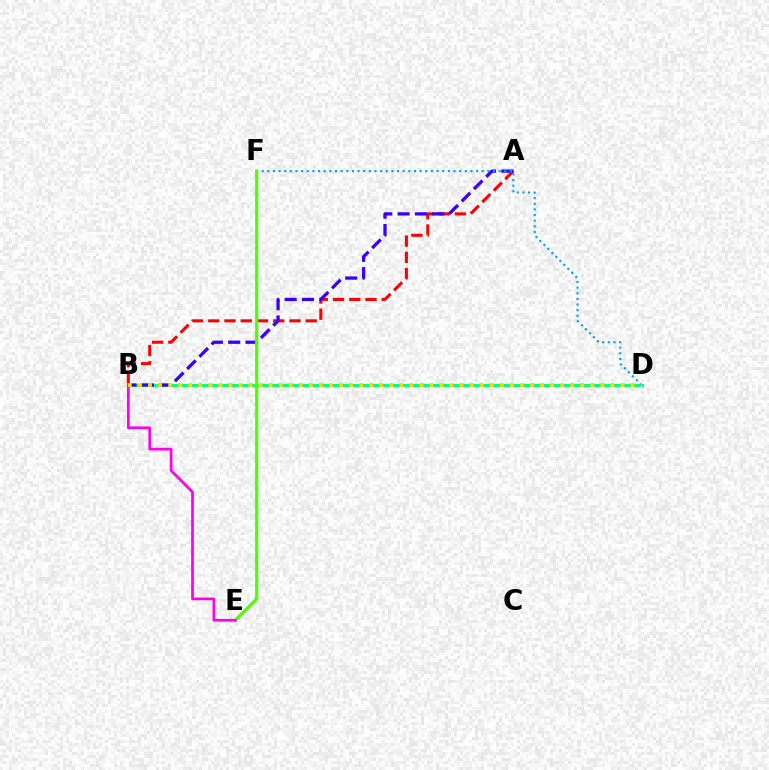{('B', 'D'): [{'color': '#00ff86', 'line_style': 'solid', 'thickness': 2.21}, {'color': '#ffd500', 'line_style': 'dotted', 'thickness': 2.73}], ('A', 'B'): [{'color': '#ff0000', 'line_style': 'dashed', 'thickness': 2.21}, {'color': '#3700ff', 'line_style': 'dashed', 'thickness': 2.36}], ('D', 'F'): [{'color': '#009eff', 'line_style': 'dotted', 'thickness': 1.53}], ('E', 'F'): [{'color': '#4fff00', 'line_style': 'solid', 'thickness': 2.28}], ('B', 'E'): [{'color': '#ff00ed', 'line_style': 'solid', 'thickness': 1.96}]}